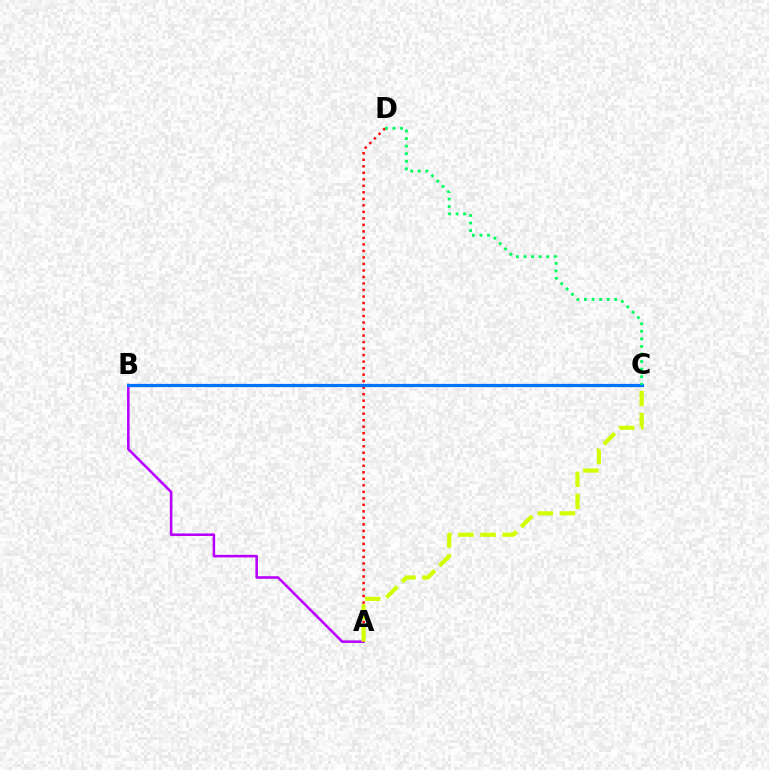{('A', 'B'): [{'color': '#b900ff', 'line_style': 'solid', 'thickness': 1.85}], ('A', 'D'): [{'color': '#ff0000', 'line_style': 'dotted', 'thickness': 1.77}], ('B', 'C'): [{'color': '#0074ff', 'line_style': 'solid', 'thickness': 2.3}], ('C', 'D'): [{'color': '#00ff5c', 'line_style': 'dotted', 'thickness': 2.05}], ('A', 'C'): [{'color': '#d1ff00', 'line_style': 'dashed', 'thickness': 3.0}]}